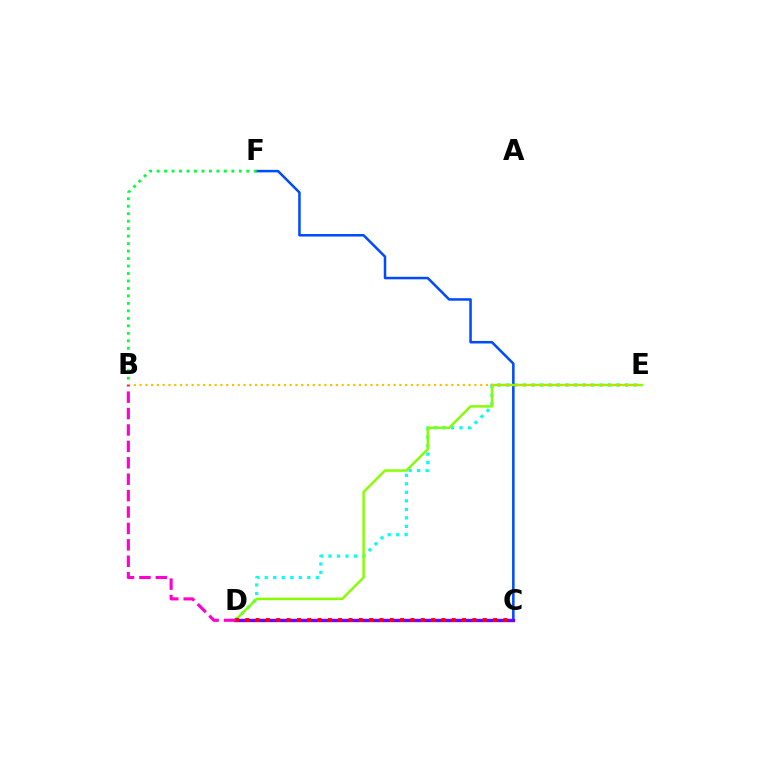{('D', 'E'): [{'color': '#00fff6', 'line_style': 'dotted', 'thickness': 2.31}, {'color': '#84ff00', 'line_style': 'solid', 'thickness': 1.76}], ('C', 'F'): [{'color': '#004bff', 'line_style': 'solid', 'thickness': 1.82}], ('B', 'F'): [{'color': '#00ff39', 'line_style': 'dotted', 'thickness': 2.03}], ('C', 'D'): [{'color': '#7200ff', 'line_style': 'solid', 'thickness': 2.41}, {'color': '#ff0000', 'line_style': 'dotted', 'thickness': 2.81}], ('B', 'E'): [{'color': '#ffbd00', 'line_style': 'dotted', 'thickness': 1.57}], ('B', 'D'): [{'color': '#ff00cf', 'line_style': 'dashed', 'thickness': 2.23}]}